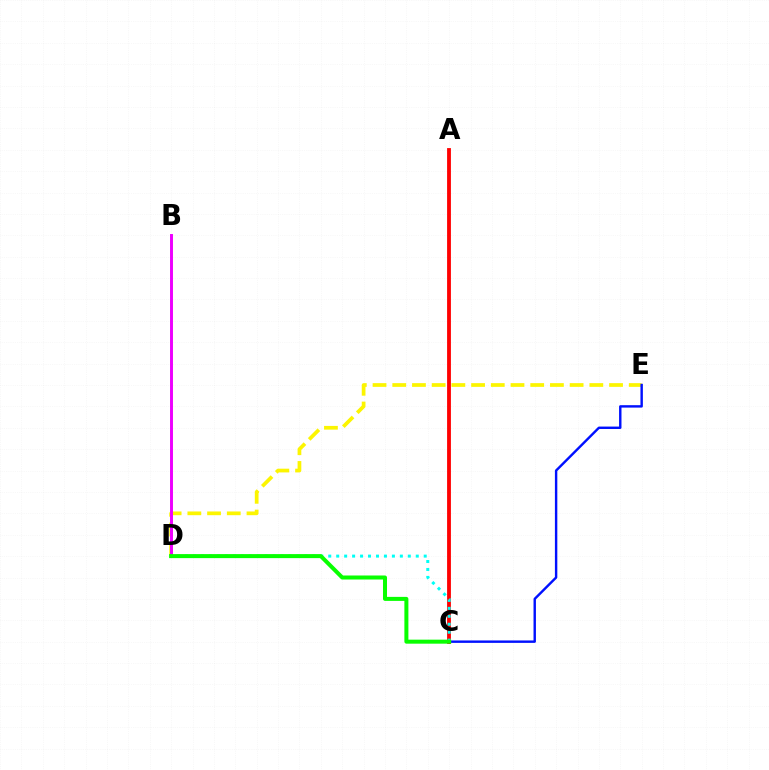{('A', 'C'): [{'color': '#ff0000', 'line_style': 'solid', 'thickness': 2.75}], ('D', 'E'): [{'color': '#fcf500', 'line_style': 'dashed', 'thickness': 2.68}], ('B', 'D'): [{'color': '#ee00ff', 'line_style': 'solid', 'thickness': 2.12}], ('C', 'E'): [{'color': '#0010ff', 'line_style': 'solid', 'thickness': 1.74}], ('C', 'D'): [{'color': '#00fff6', 'line_style': 'dotted', 'thickness': 2.16}, {'color': '#08ff00', 'line_style': 'solid', 'thickness': 2.89}]}